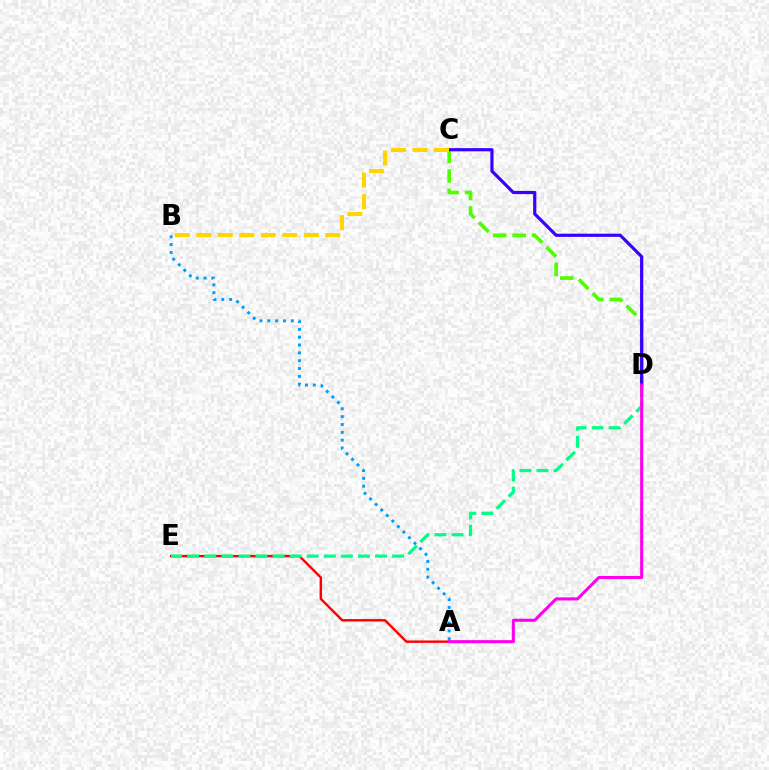{('A', 'E'): [{'color': '#ff0000', 'line_style': 'solid', 'thickness': 1.73}], ('C', 'D'): [{'color': '#4fff00', 'line_style': 'dashed', 'thickness': 2.64}, {'color': '#3700ff', 'line_style': 'solid', 'thickness': 2.3}], ('B', 'C'): [{'color': '#ffd500', 'line_style': 'dashed', 'thickness': 2.92}], ('D', 'E'): [{'color': '#00ff86', 'line_style': 'dashed', 'thickness': 2.32}], ('A', 'B'): [{'color': '#009eff', 'line_style': 'dotted', 'thickness': 2.13}], ('A', 'D'): [{'color': '#ff00ed', 'line_style': 'solid', 'thickness': 2.2}]}